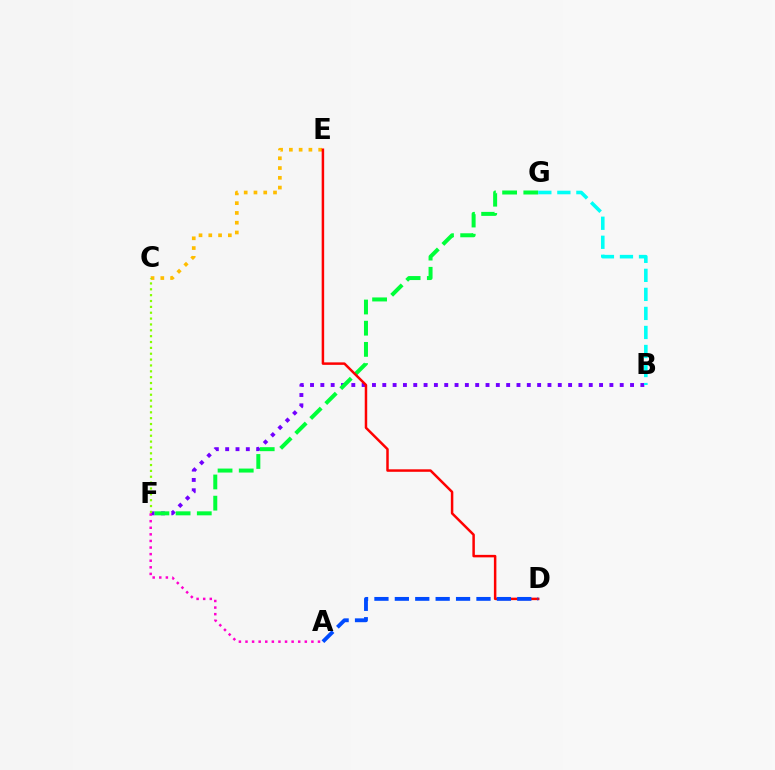{('B', 'F'): [{'color': '#7200ff', 'line_style': 'dotted', 'thickness': 2.8}], ('F', 'G'): [{'color': '#00ff39', 'line_style': 'dashed', 'thickness': 2.88}], ('C', 'E'): [{'color': '#ffbd00', 'line_style': 'dotted', 'thickness': 2.66}], ('D', 'E'): [{'color': '#ff0000', 'line_style': 'solid', 'thickness': 1.79}], ('A', 'F'): [{'color': '#ff00cf', 'line_style': 'dotted', 'thickness': 1.79}], ('C', 'F'): [{'color': '#84ff00', 'line_style': 'dotted', 'thickness': 1.59}], ('A', 'D'): [{'color': '#004bff', 'line_style': 'dashed', 'thickness': 2.77}], ('B', 'G'): [{'color': '#00fff6', 'line_style': 'dashed', 'thickness': 2.59}]}